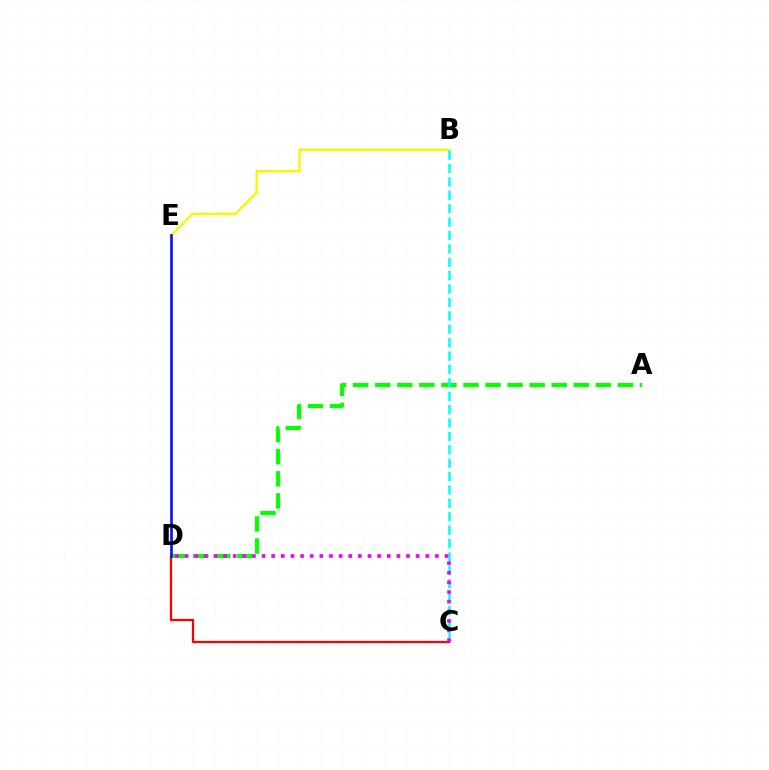{('C', 'D'): [{'color': '#ff0000', 'line_style': 'solid', 'thickness': 1.62}, {'color': '#ee00ff', 'line_style': 'dotted', 'thickness': 2.62}], ('A', 'D'): [{'color': '#08ff00', 'line_style': 'dashed', 'thickness': 3.0}], ('B', 'E'): [{'color': '#fcf500', 'line_style': 'solid', 'thickness': 1.73}], ('B', 'C'): [{'color': '#00fff6', 'line_style': 'dashed', 'thickness': 1.82}], ('D', 'E'): [{'color': '#0010ff', 'line_style': 'solid', 'thickness': 1.89}]}